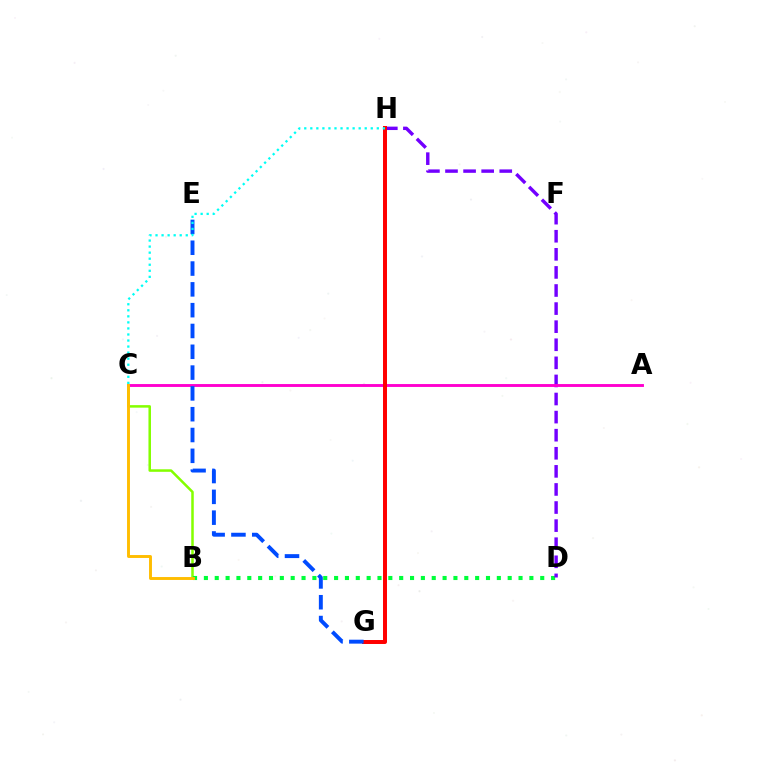{('B', 'C'): [{'color': '#84ff00', 'line_style': 'solid', 'thickness': 1.82}, {'color': '#ffbd00', 'line_style': 'solid', 'thickness': 2.1}], ('B', 'D'): [{'color': '#00ff39', 'line_style': 'dotted', 'thickness': 2.95}], ('D', 'H'): [{'color': '#7200ff', 'line_style': 'dashed', 'thickness': 2.46}], ('A', 'C'): [{'color': '#ff00cf', 'line_style': 'solid', 'thickness': 2.08}], ('G', 'H'): [{'color': '#ff0000', 'line_style': 'solid', 'thickness': 2.86}], ('E', 'G'): [{'color': '#004bff', 'line_style': 'dashed', 'thickness': 2.83}], ('C', 'H'): [{'color': '#00fff6', 'line_style': 'dotted', 'thickness': 1.64}]}